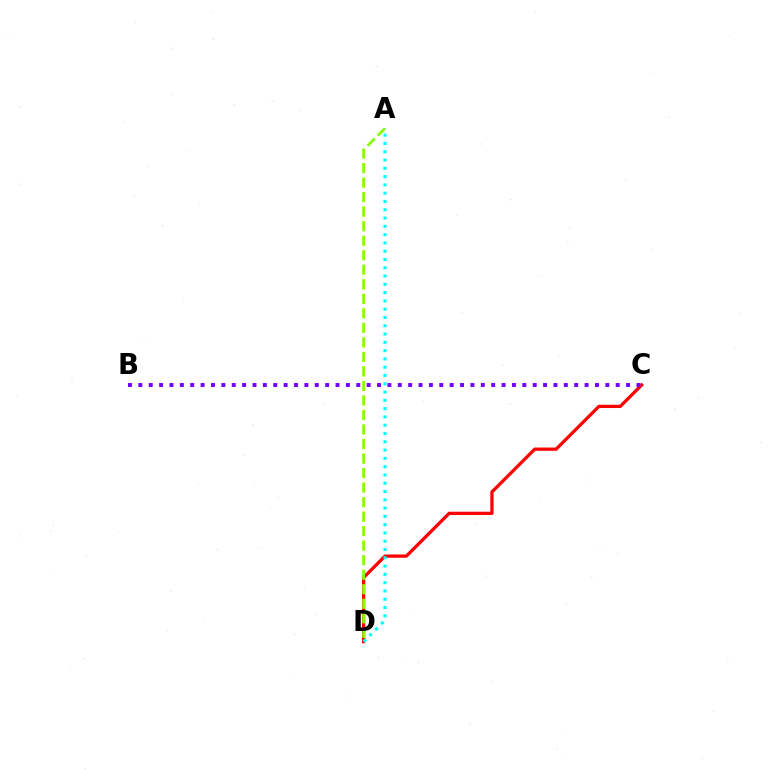{('C', 'D'): [{'color': '#ff0000', 'line_style': 'solid', 'thickness': 2.35}], ('A', 'D'): [{'color': '#84ff00', 'line_style': 'dashed', 'thickness': 1.97}, {'color': '#00fff6', 'line_style': 'dotted', 'thickness': 2.25}], ('B', 'C'): [{'color': '#7200ff', 'line_style': 'dotted', 'thickness': 2.82}]}